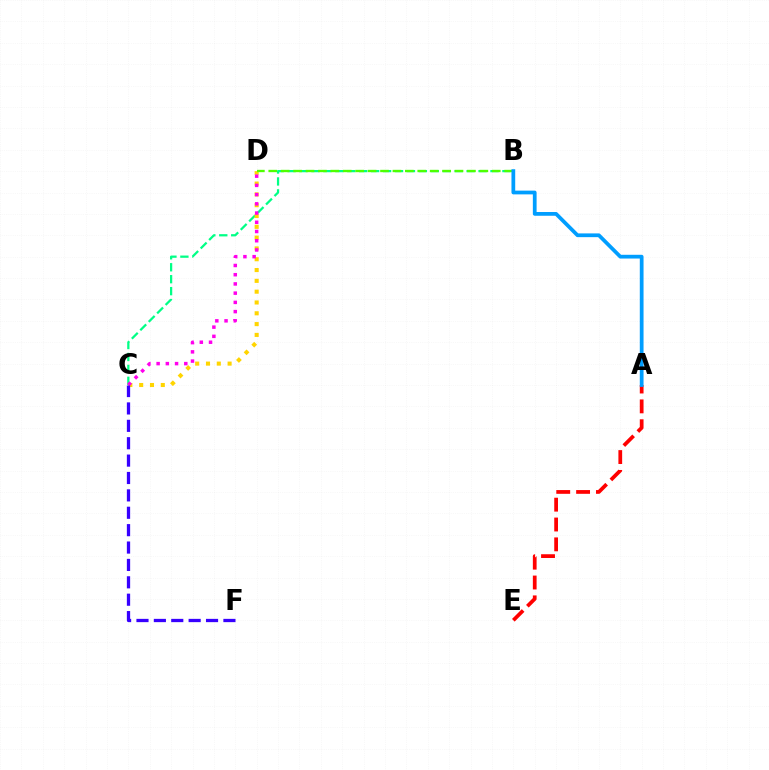{('B', 'C'): [{'color': '#00ff86', 'line_style': 'dashed', 'thickness': 1.62}], ('C', 'D'): [{'color': '#ffd500', 'line_style': 'dotted', 'thickness': 2.94}, {'color': '#ff00ed', 'line_style': 'dotted', 'thickness': 2.51}], ('C', 'F'): [{'color': '#3700ff', 'line_style': 'dashed', 'thickness': 2.36}], ('A', 'E'): [{'color': '#ff0000', 'line_style': 'dashed', 'thickness': 2.7}], ('B', 'D'): [{'color': '#4fff00', 'line_style': 'dashed', 'thickness': 1.69}], ('A', 'B'): [{'color': '#009eff', 'line_style': 'solid', 'thickness': 2.7}]}